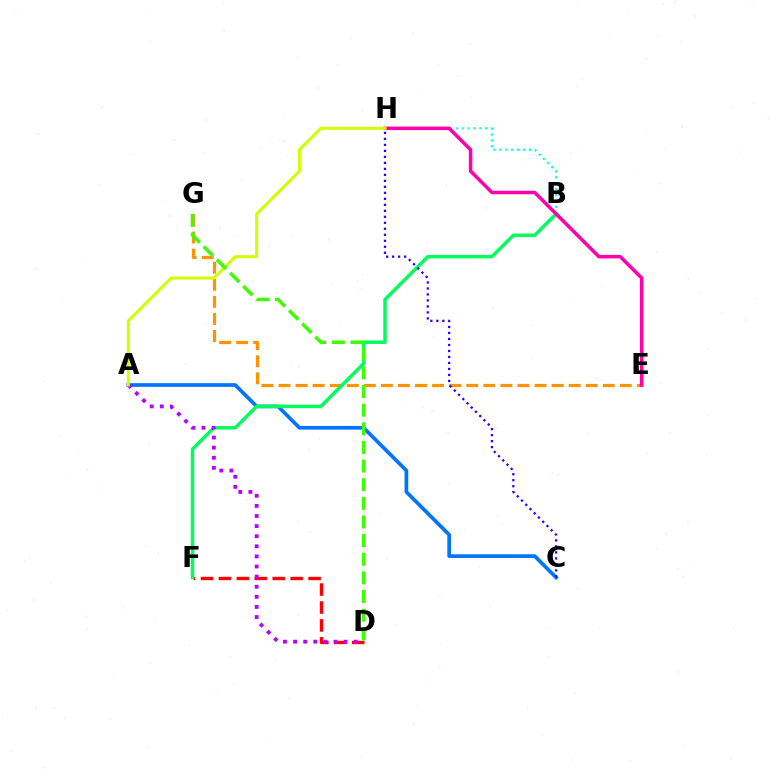{('B', 'H'): [{'color': '#00fff6', 'line_style': 'dotted', 'thickness': 1.6}], ('D', 'F'): [{'color': '#ff0000', 'line_style': 'dashed', 'thickness': 2.44}], ('E', 'G'): [{'color': '#ff9400', 'line_style': 'dashed', 'thickness': 2.32}], ('A', 'C'): [{'color': '#0074ff', 'line_style': 'solid', 'thickness': 2.65}], ('B', 'F'): [{'color': '#00ff5c', 'line_style': 'solid', 'thickness': 2.49}], ('E', 'H'): [{'color': '#ff00ac', 'line_style': 'solid', 'thickness': 2.52}], ('A', 'D'): [{'color': '#b900ff', 'line_style': 'dotted', 'thickness': 2.74}], ('A', 'H'): [{'color': '#d1ff00', 'line_style': 'solid', 'thickness': 2.16}], ('D', 'G'): [{'color': '#3dff00', 'line_style': 'dashed', 'thickness': 2.53}], ('C', 'H'): [{'color': '#2500ff', 'line_style': 'dotted', 'thickness': 1.63}]}